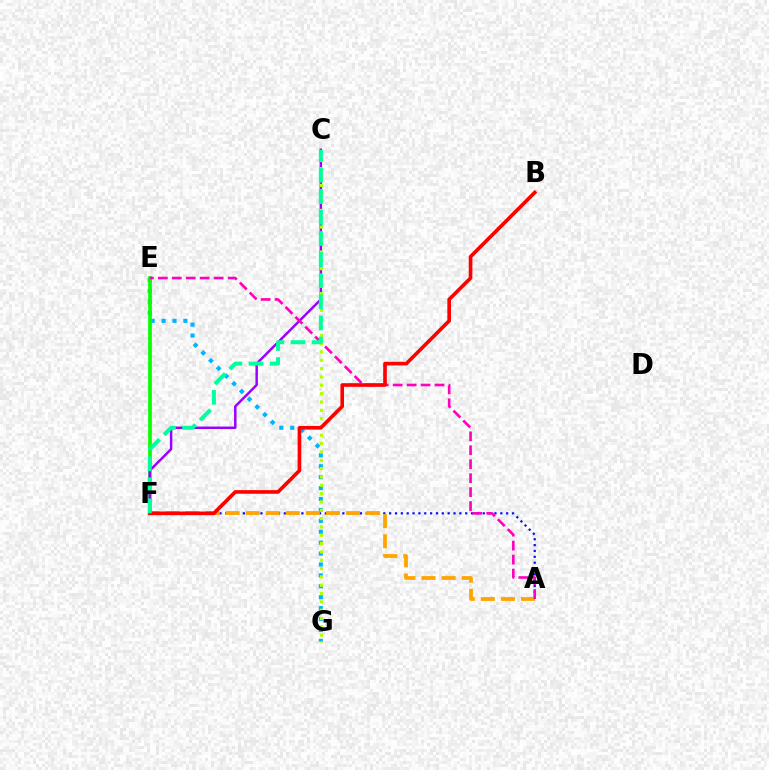{('E', 'G'): [{'color': '#00b5ff', 'line_style': 'dotted', 'thickness': 2.96}], ('E', 'F'): [{'color': '#08ff00', 'line_style': 'solid', 'thickness': 2.66}], ('C', 'F'): [{'color': '#9b00ff', 'line_style': 'solid', 'thickness': 1.77}, {'color': '#00ff9d', 'line_style': 'dashed', 'thickness': 2.87}], ('A', 'F'): [{'color': '#0010ff', 'line_style': 'dotted', 'thickness': 1.59}, {'color': '#ffa500', 'line_style': 'dashed', 'thickness': 2.73}], ('A', 'E'): [{'color': '#ff00bd', 'line_style': 'dashed', 'thickness': 1.9}], ('C', 'G'): [{'color': '#b3ff00', 'line_style': 'dotted', 'thickness': 2.26}], ('B', 'F'): [{'color': '#ff0000', 'line_style': 'solid', 'thickness': 2.62}]}